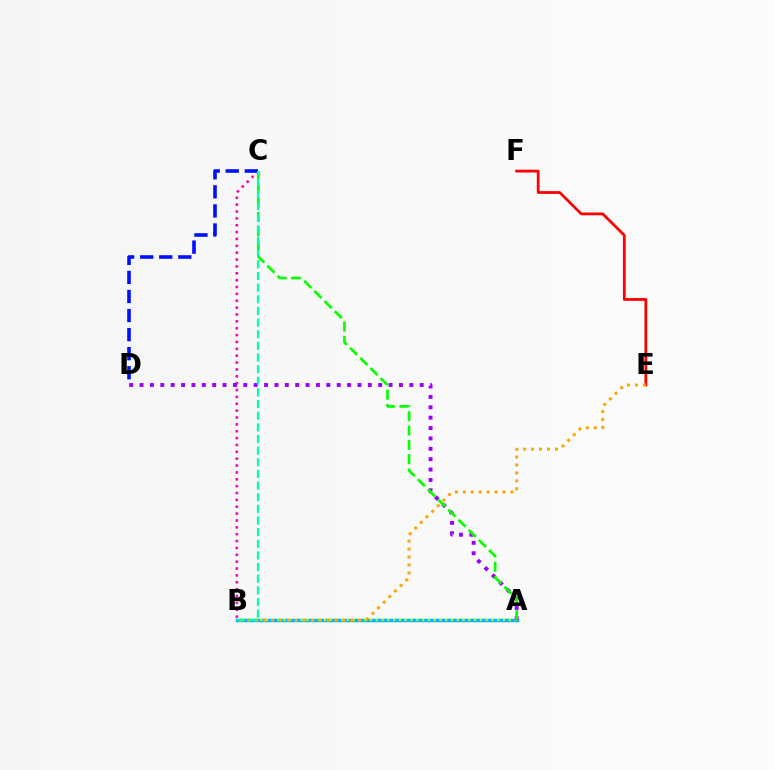{('B', 'C'): [{'color': '#ff00bd', 'line_style': 'dotted', 'thickness': 1.87}, {'color': '#00ff9d', 'line_style': 'dashed', 'thickness': 1.58}], ('A', 'B'): [{'color': '#00b5ff', 'line_style': 'solid', 'thickness': 2.5}, {'color': '#b3ff00', 'line_style': 'dotted', 'thickness': 1.57}], ('E', 'F'): [{'color': '#ff0000', 'line_style': 'solid', 'thickness': 1.99}], ('C', 'D'): [{'color': '#0010ff', 'line_style': 'dashed', 'thickness': 2.59}], ('A', 'D'): [{'color': '#9b00ff', 'line_style': 'dotted', 'thickness': 2.82}], ('A', 'C'): [{'color': '#08ff00', 'line_style': 'dashed', 'thickness': 1.95}], ('B', 'E'): [{'color': '#ffa500', 'line_style': 'dotted', 'thickness': 2.16}]}